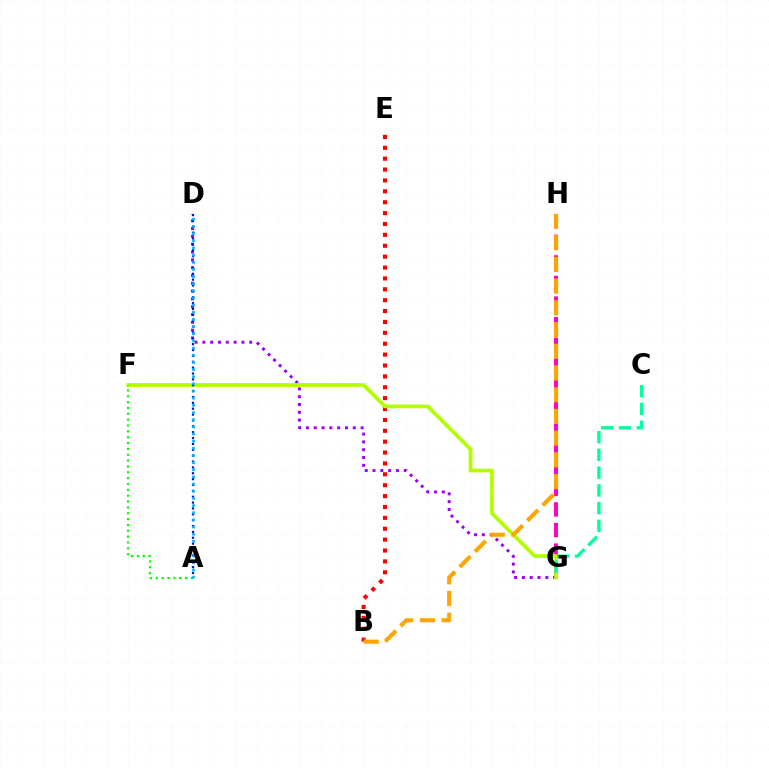{('D', 'G'): [{'color': '#9b00ff', 'line_style': 'dotted', 'thickness': 2.12}], ('G', 'H'): [{'color': '#ff00bd', 'line_style': 'dashed', 'thickness': 2.8}], ('B', 'E'): [{'color': '#ff0000', 'line_style': 'dotted', 'thickness': 2.96}], ('F', 'G'): [{'color': '#b3ff00', 'line_style': 'solid', 'thickness': 2.71}], ('A', 'D'): [{'color': '#0010ff', 'line_style': 'dotted', 'thickness': 1.59}, {'color': '#00b5ff', 'line_style': 'dotted', 'thickness': 1.94}], ('B', 'H'): [{'color': '#ffa500', 'line_style': 'dashed', 'thickness': 2.95}], ('C', 'G'): [{'color': '#00ff9d', 'line_style': 'dashed', 'thickness': 2.41}], ('A', 'F'): [{'color': '#08ff00', 'line_style': 'dotted', 'thickness': 1.59}]}